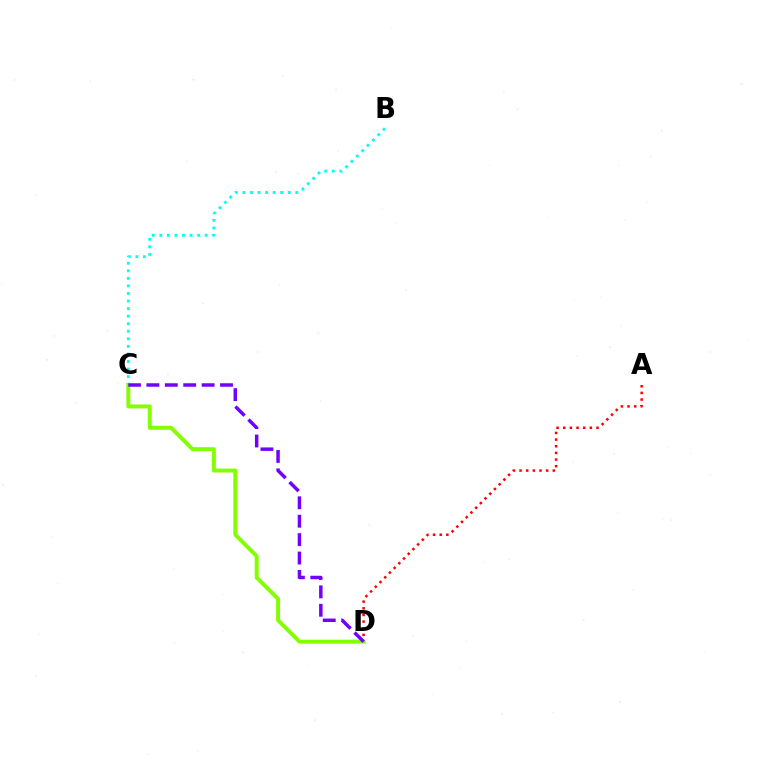{('B', 'C'): [{'color': '#00fff6', 'line_style': 'dotted', 'thickness': 2.05}], ('A', 'D'): [{'color': '#ff0000', 'line_style': 'dotted', 'thickness': 1.81}], ('C', 'D'): [{'color': '#84ff00', 'line_style': 'solid', 'thickness': 2.85}, {'color': '#7200ff', 'line_style': 'dashed', 'thickness': 2.5}]}